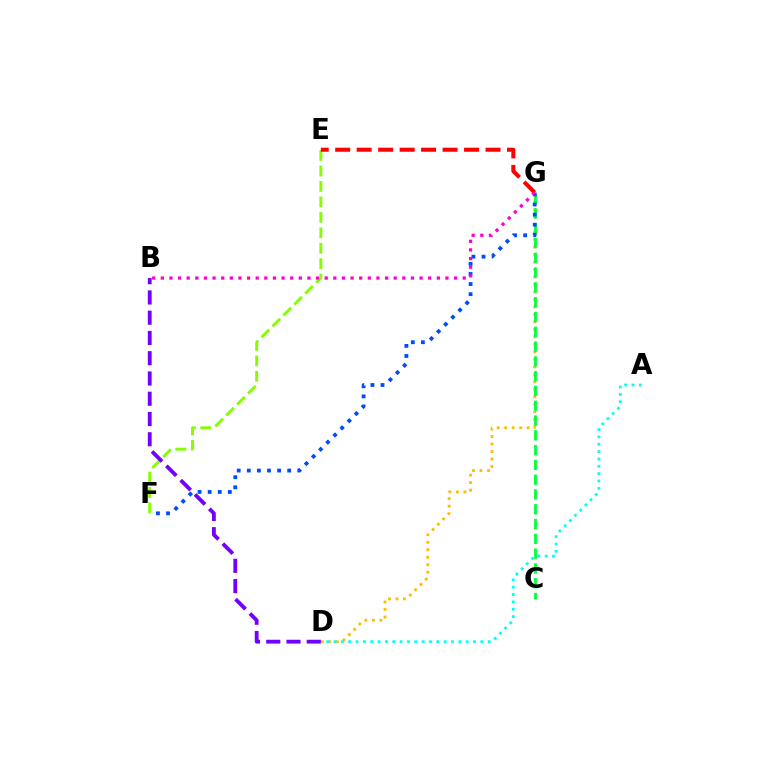{('D', 'G'): [{'color': '#ffbd00', 'line_style': 'dotted', 'thickness': 2.04}], ('C', 'G'): [{'color': '#00ff39', 'line_style': 'dashed', 'thickness': 2.01}], ('F', 'G'): [{'color': '#004bff', 'line_style': 'dotted', 'thickness': 2.74}], ('E', 'F'): [{'color': '#84ff00', 'line_style': 'dashed', 'thickness': 2.1}], ('A', 'D'): [{'color': '#00fff6', 'line_style': 'dotted', 'thickness': 2.0}], ('E', 'G'): [{'color': '#ff0000', 'line_style': 'dashed', 'thickness': 2.92}], ('B', 'G'): [{'color': '#ff00cf', 'line_style': 'dotted', 'thickness': 2.34}], ('B', 'D'): [{'color': '#7200ff', 'line_style': 'dashed', 'thickness': 2.75}]}